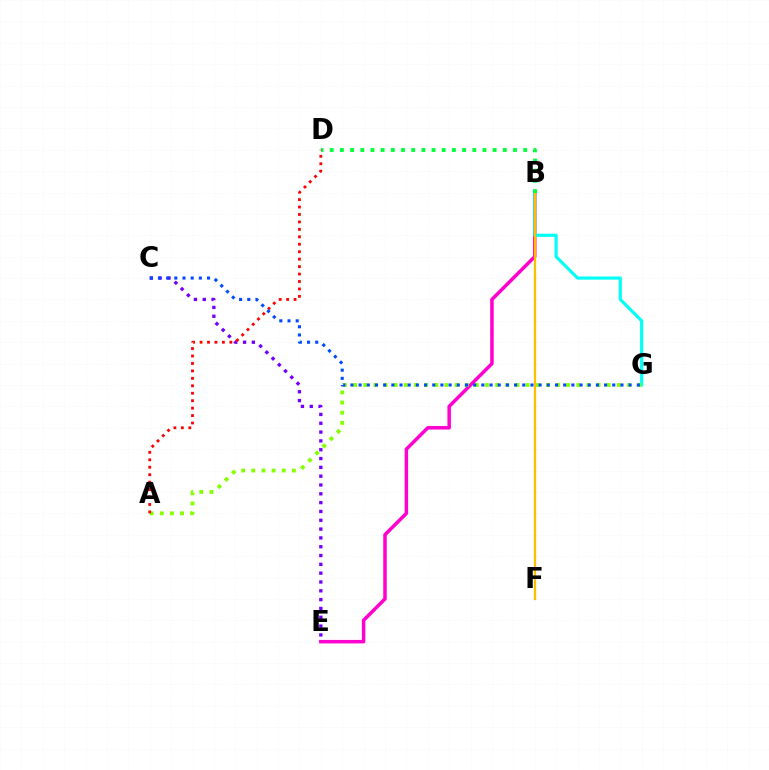{('B', 'E'): [{'color': '#ff00cf', 'line_style': 'solid', 'thickness': 2.52}], ('B', 'G'): [{'color': '#00fff6', 'line_style': 'solid', 'thickness': 2.27}], ('A', 'G'): [{'color': '#84ff00', 'line_style': 'dotted', 'thickness': 2.76}], ('B', 'F'): [{'color': '#ffbd00', 'line_style': 'solid', 'thickness': 1.62}], ('C', 'E'): [{'color': '#7200ff', 'line_style': 'dotted', 'thickness': 2.4}], ('B', 'D'): [{'color': '#00ff39', 'line_style': 'dotted', 'thickness': 2.77}], ('A', 'D'): [{'color': '#ff0000', 'line_style': 'dotted', 'thickness': 2.02}], ('C', 'G'): [{'color': '#004bff', 'line_style': 'dotted', 'thickness': 2.22}]}